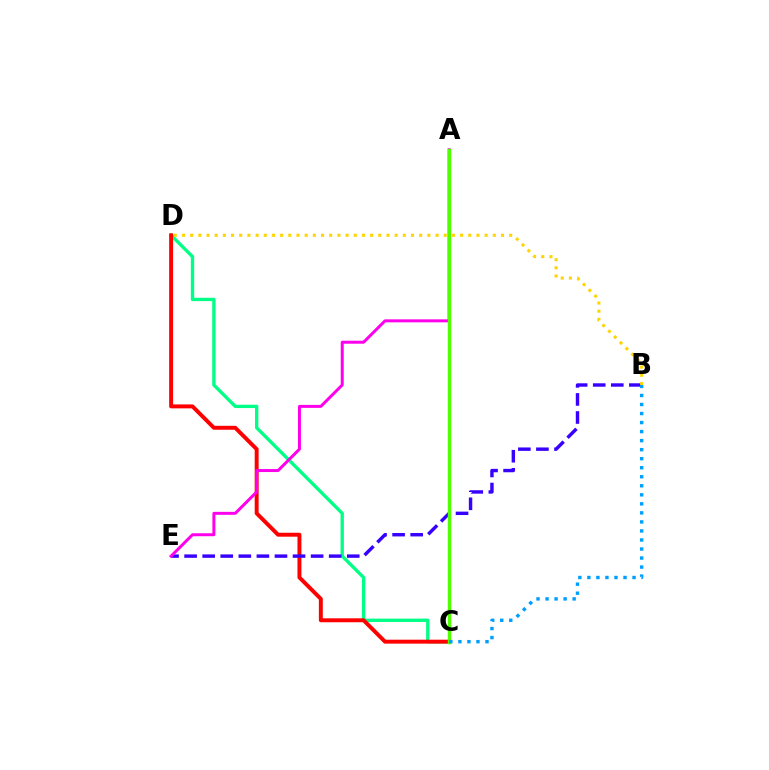{('C', 'D'): [{'color': '#00ff86', 'line_style': 'solid', 'thickness': 2.4}, {'color': '#ff0000', 'line_style': 'solid', 'thickness': 2.84}], ('B', 'E'): [{'color': '#3700ff', 'line_style': 'dashed', 'thickness': 2.45}], ('A', 'E'): [{'color': '#ff00ed', 'line_style': 'solid', 'thickness': 2.15}], ('A', 'C'): [{'color': '#4fff00', 'line_style': 'solid', 'thickness': 2.5}], ('B', 'C'): [{'color': '#009eff', 'line_style': 'dotted', 'thickness': 2.45}], ('B', 'D'): [{'color': '#ffd500', 'line_style': 'dotted', 'thickness': 2.22}]}